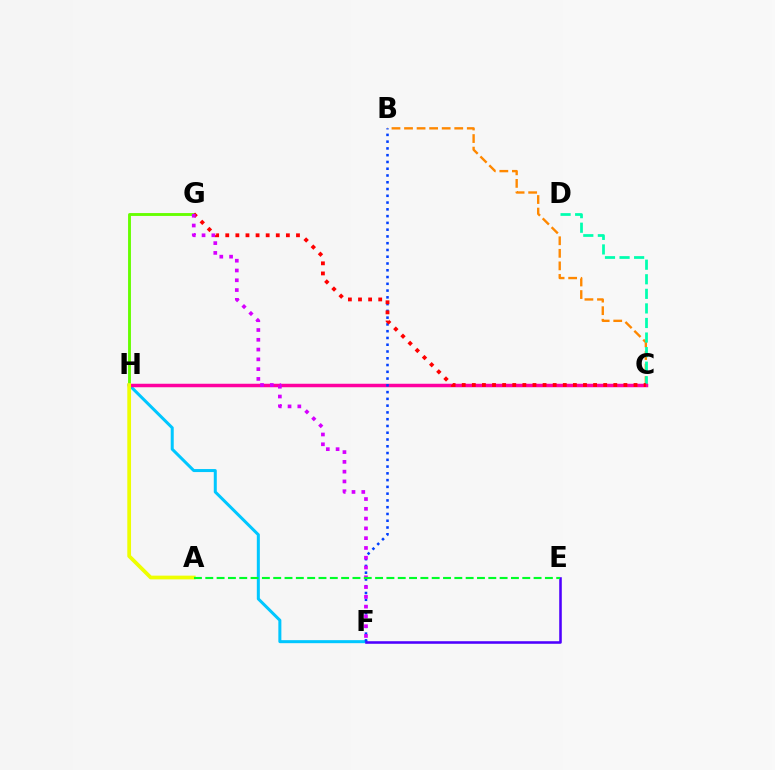{('B', 'C'): [{'color': '#ff8800', 'line_style': 'dashed', 'thickness': 1.71}], ('G', 'H'): [{'color': '#66ff00', 'line_style': 'solid', 'thickness': 2.07}], ('C', 'D'): [{'color': '#00ffaf', 'line_style': 'dashed', 'thickness': 1.98}], ('F', 'H'): [{'color': '#00c7ff', 'line_style': 'solid', 'thickness': 2.17}], ('C', 'H'): [{'color': '#ff00a0', 'line_style': 'solid', 'thickness': 2.51}], ('B', 'F'): [{'color': '#003fff', 'line_style': 'dotted', 'thickness': 1.84}], ('A', 'H'): [{'color': '#eeff00', 'line_style': 'solid', 'thickness': 2.69}], ('E', 'F'): [{'color': '#4f00ff', 'line_style': 'solid', 'thickness': 1.84}], ('C', 'G'): [{'color': '#ff0000', 'line_style': 'dotted', 'thickness': 2.75}], ('F', 'G'): [{'color': '#d600ff', 'line_style': 'dotted', 'thickness': 2.66}], ('A', 'E'): [{'color': '#00ff27', 'line_style': 'dashed', 'thickness': 1.54}]}